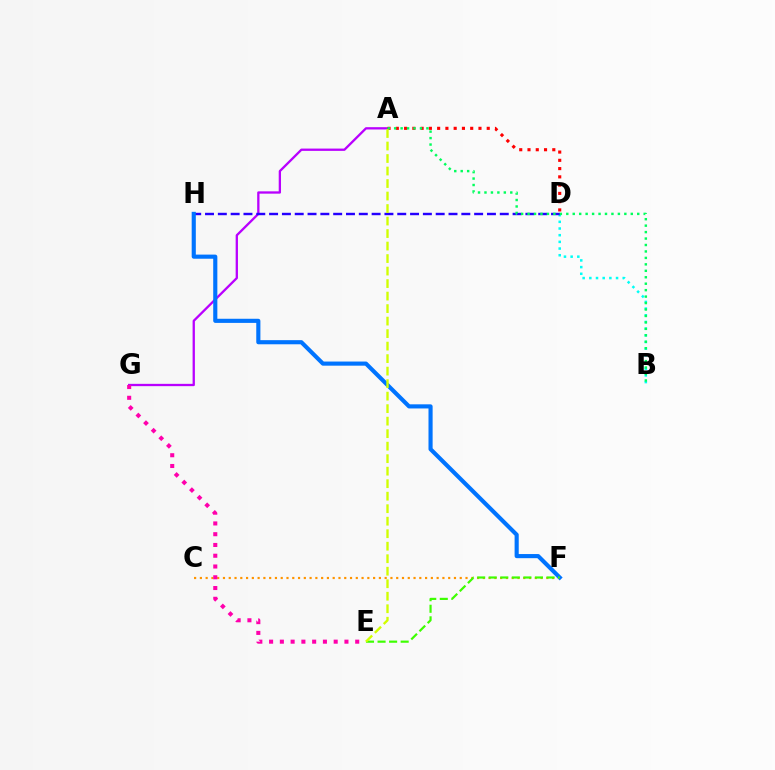{('A', 'G'): [{'color': '#b900ff', 'line_style': 'solid', 'thickness': 1.66}], ('B', 'D'): [{'color': '#00fff6', 'line_style': 'dotted', 'thickness': 1.81}], ('D', 'H'): [{'color': '#2500ff', 'line_style': 'dashed', 'thickness': 1.74}], ('A', 'D'): [{'color': '#ff0000', 'line_style': 'dotted', 'thickness': 2.25}], ('C', 'F'): [{'color': '#ff9400', 'line_style': 'dotted', 'thickness': 1.57}], ('A', 'B'): [{'color': '#00ff5c', 'line_style': 'dotted', 'thickness': 1.75}], ('F', 'H'): [{'color': '#0074ff', 'line_style': 'solid', 'thickness': 2.97}], ('E', 'F'): [{'color': '#3dff00', 'line_style': 'dashed', 'thickness': 1.57}], ('A', 'E'): [{'color': '#d1ff00', 'line_style': 'dashed', 'thickness': 1.7}], ('E', 'G'): [{'color': '#ff00ac', 'line_style': 'dotted', 'thickness': 2.92}]}